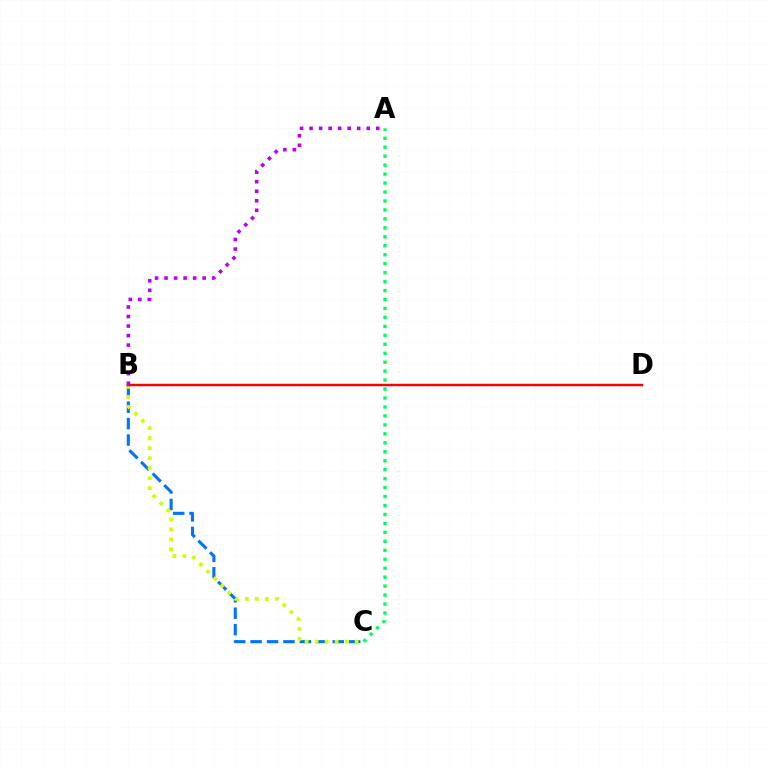{('A', 'C'): [{'color': '#00ff5c', 'line_style': 'dotted', 'thickness': 2.43}], ('B', 'C'): [{'color': '#0074ff', 'line_style': 'dashed', 'thickness': 2.23}, {'color': '#d1ff00', 'line_style': 'dotted', 'thickness': 2.72}], ('B', 'D'): [{'color': '#ff0000', 'line_style': 'solid', 'thickness': 1.78}], ('A', 'B'): [{'color': '#b900ff', 'line_style': 'dotted', 'thickness': 2.59}]}